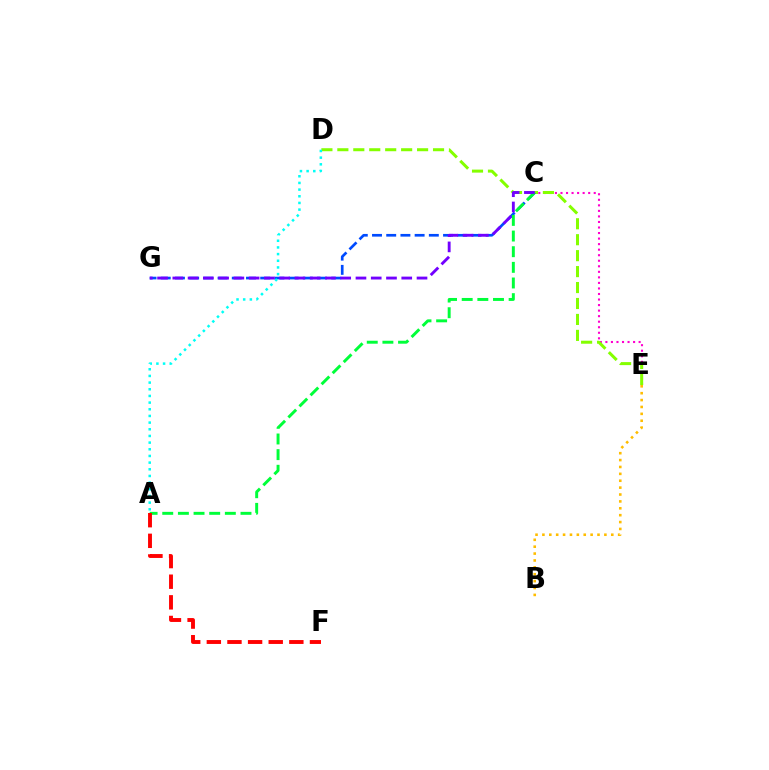{('C', 'E'): [{'color': '#ff00cf', 'line_style': 'dotted', 'thickness': 1.51}], ('D', 'E'): [{'color': '#84ff00', 'line_style': 'dashed', 'thickness': 2.17}], ('C', 'G'): [{'color': '#004bff', 'line_style': 'dashed', 'thickness': 1.93}, {'color': '#7200ff', 'line_style': 'dashed', 'thickness': 2.07}], ('A', 'D'): [{'color': '#00fff6', 'line_style': 'dotted', 'thickness': 1.81}], ('A', 'C'): [{'color': '#00ff39', 'line_style': 'dashed', 'thickness': 2.13}], ('B', 'E'): [{'color': '#ffbd00', 'line_style': 'dotted', 'thickness': 1.87}], ('A', 'F'): [{'color': '#ff0000', 'line_style': 'dashed', 'thickness': 2.8}]}